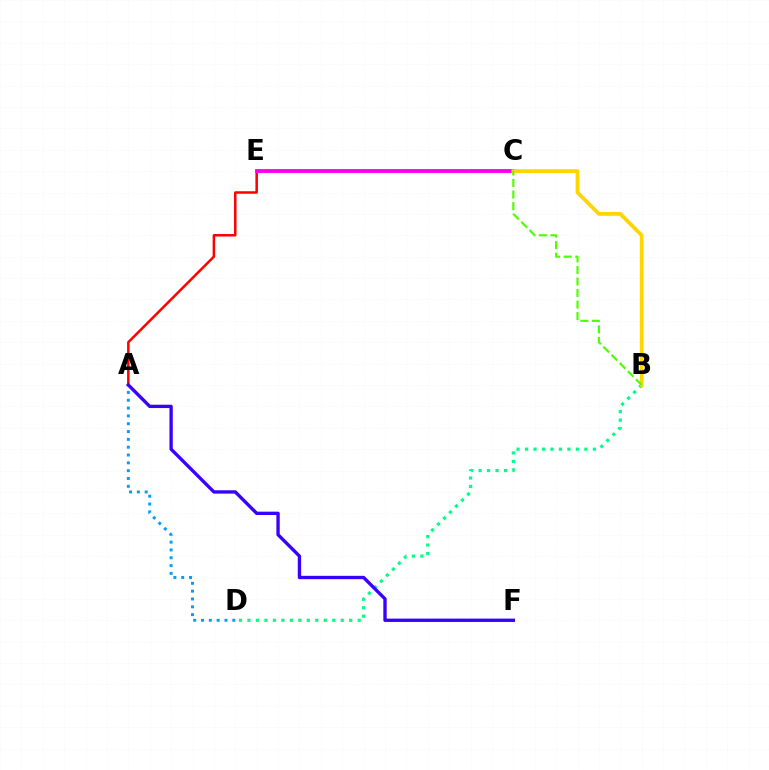{('B', 'D'): [{'color': '#00ff86', 'line_style': 'dotted', 'thickness': 2.3}], ('A', 'C'): [{'color': '#ff0000', 'line_style': 'solid', 'thickness': 1.81}], ('C', 'E'): [{'color': '#ff00ed', 'line_style': 'solid', 'thickness': 2.75}], ('A', 'D'): [{'color': '#009eff', 'line_style': 'dotted', 'thickness': 2.13}], ('A', 'F'): [{'color': '#3700ff', 'line_style': 'solid', 'thickness': 2.41}], ('B', 'C'): [{'color': '#ffd500', 'line_style': 'solid', 'thickness': 2.7}, {'color': '#4fff00', 'line_style': 'dashed', 'thickness': 1.57}]}